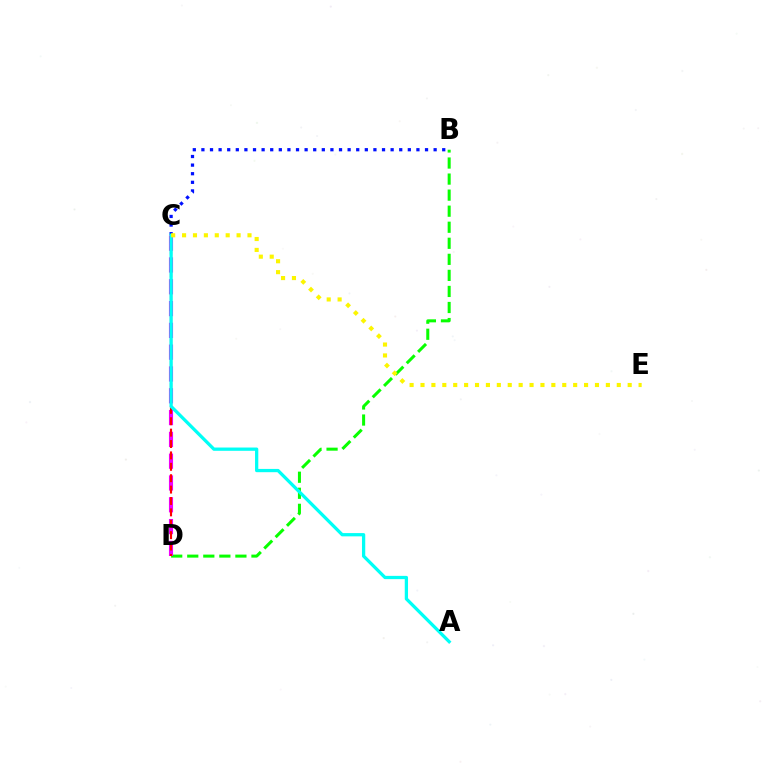{('B', 'C'): [{'color': '#0010ff', 'line_style': 'dotted', 'thickness': 2.34}], ('B', 'D'): [{'color': '#08ff00', 'line_style': 'dashed', 'thickness': 2.18}], ('C', 'D'): [{'color': '#ee00ff', 'line_style': 'dashed', 'thickness': 2.96}, {'color': '#ff0000', 'line_style': 'dashed', 'thickness': 1.55}], ('A', 'C'): [{'color': '#00fff6', 'line_style': 'solid', 'thickness': 2.35}], ('C', 'E'): [{'color': '#fcf500', 'line_style': 'dotted', 'thickness': 2.96}]}